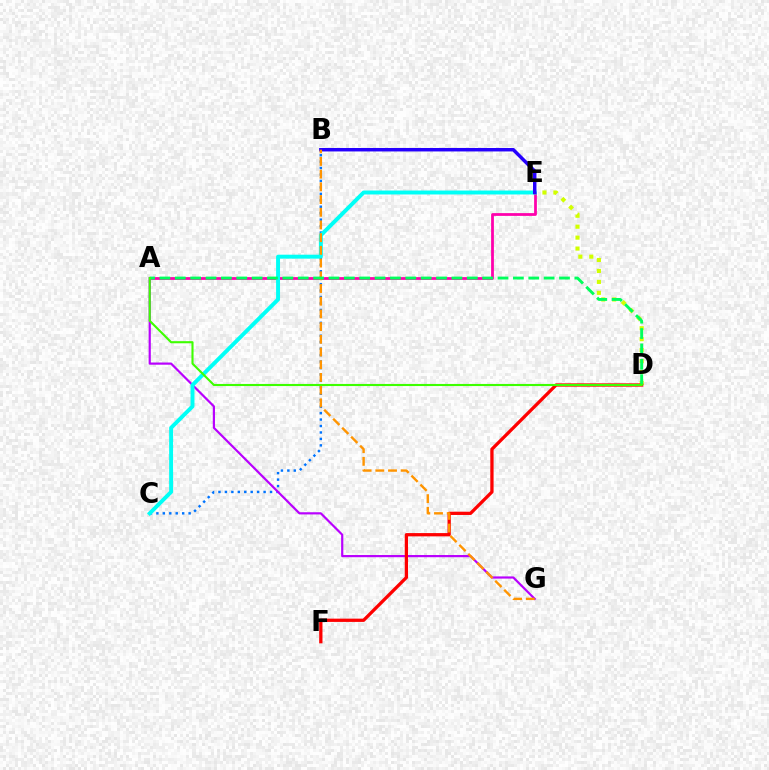{('B', 'C'): [{'color': '#0074ff', 'line_style': 'dotted', 'thickness': 1.75}], ('A', 'G'): [{'color': '#b900ff', 'line_style': 'solid', 'thickness': 1.58}], ('A', 'E'): [{'color': '#ff00ac', 'line_style': 'solid', 'thickness': 1.99}], ('D', 'E'): [{'color': '#d1ff00', 'line_style': 'dotted', 'thickness': 2.97}], ('D', 'F'): [{'color': '#ff0000', 'line_style': 'solid', 'thickness': 2.36}], ('C', 'E'): [{'color': '#00fff6', 'line_style': 'solid', 'thickness': 2.83}], ('B', 'E'): [{'color': '#2500ff', 'line_style': 'solid', 'thickness': 2.49}], ('B', 'G'): [{'color': '#ff9400', 'line_style': 'dashed', 'thickness': 1.73}], ('A', 'D'): [{'color': '#00ff5c', 'line_style': 'dashed', 'thickness': 2.09}, {'color': '#3dff00', 'line_style': 'solid', 'thickness': 1.52}]}